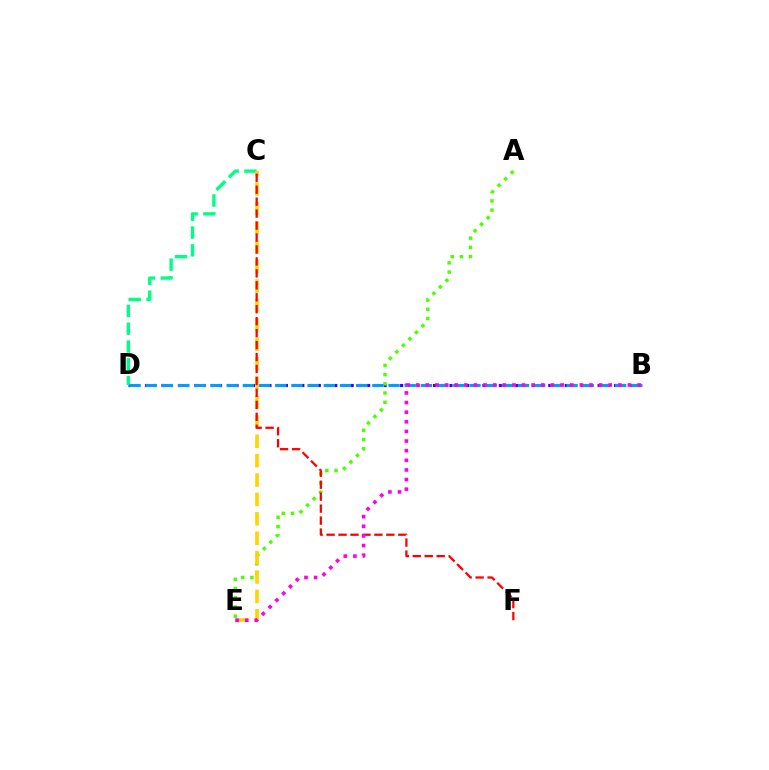{('B', 'D'): [{'color': '#3700ff', 'line_style': 'dotted', 'thickness': 2.24}, {'color': '#009eff', 'line_style': 'dashed', 'thickness': 2.2}], ('A', 'E'): [{'color': '#4fff00', 'line_style': 'dotted', 'thickness': 2.51}], ('C', 'D'): [{'color': '#00ff86', 'line_style': 'dashed', 'thickness': 2.42}], ('C', 'E'): [{'color': '#ffd500', 'line_style': 'dashed', 'thickness': 2.64}], ('C', 'F'): [{'color': '#ff0000', 'line_style': 'dashed', 'thickness': 1.62}], ('B', 'E'): [{'color': '#ff00ed', 'line_style': 'dotted', 'thickness': 2.62}]}